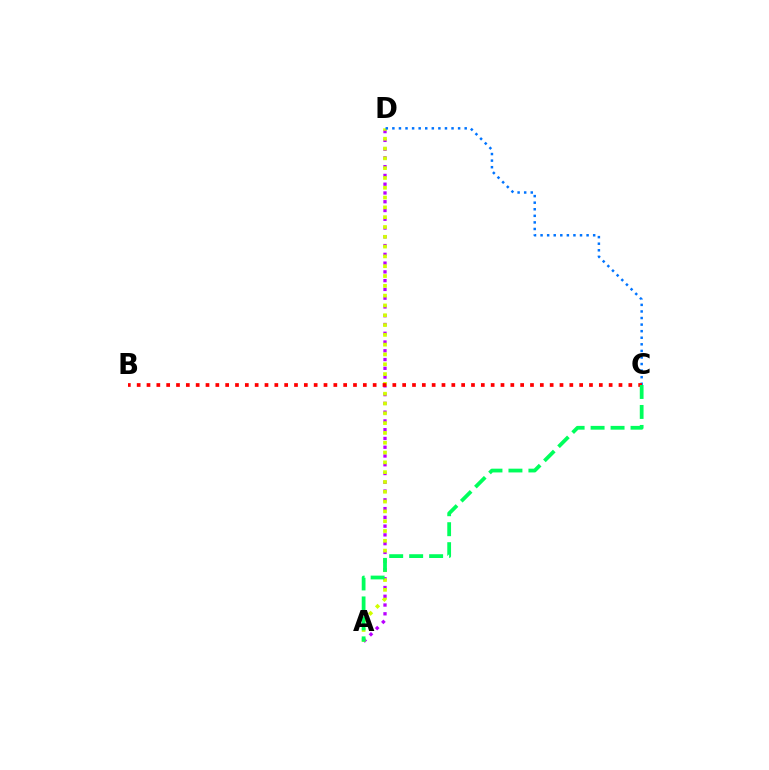{('A', 'D'): [{'color': '#b900ff', 'line_style': 'dotted', 'thickness': 2.38}, {'color': '#d1ff00', 'line_style': 'dotted', 'thickness': 2.66}], ('C', 'D'): [{'color': '#0074ff', 'line_style': 'dotted', 'thickness': 1.79}], ('B', 'C'): [{'color': '#ff0000', 'line_style': 'dotted', 'thickness': 2.67}], ('A', 'C'): [{'color': '#00ff5c', 'line_style': 'dashed', 'thickness': 2.71}]}